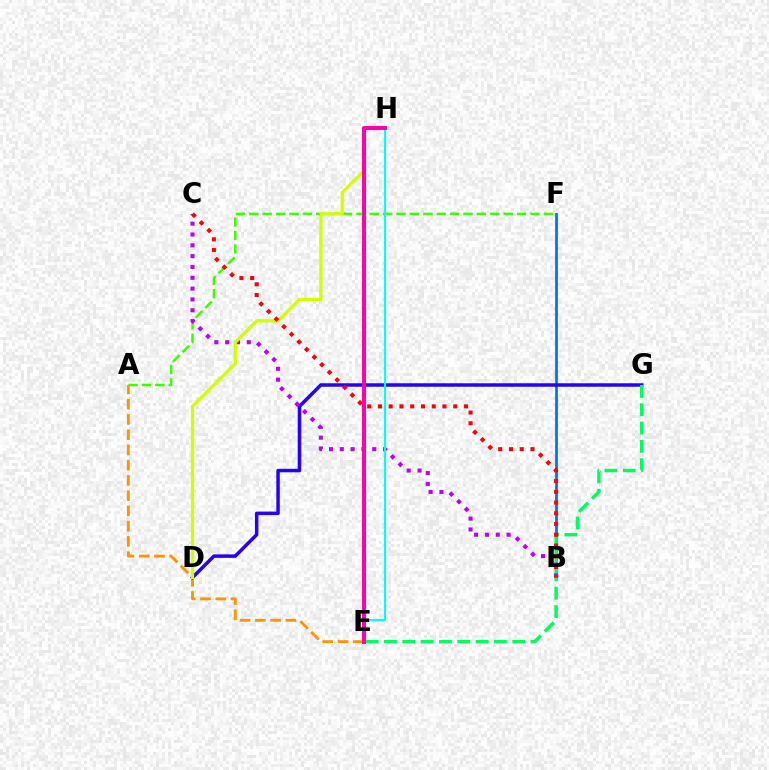{('A', 'F'): [{'color': '#3dff00', 'line_style': 'dashed', 'thickness': 1.82}], ('A', 'E'): [{'color': '#ff9400', 'line_style': 'dashed', 'thickness': 2.07}], ('B', 'F'): [{'color': '#0074ff', 'line_style': 'solid', 'thickness': 2.01}], ('D', 'G'): [{'color': '#2500ff', 'line_style': 'solid', 'thickness': 2.51}], ('E', 'G'): [{'color': '#00ff5c', 'line_style': 'dashed', 'thickness': 2.49}], ('B', 'C'): [{'color': '#b900ff', 'line_style': 'dotted', 'thickness': 2.94}, {'color': '#ff0000', 'line_style': 'dotted', 'thickness': 2.92}], ('D', 'H'): [{'color': '#d1ff00', 'line_style': 'solid', 'thickness': 2.33}], ('E', 'H'): [{'color': '#00fff6', 'line_style': 'solid', 'thickness': 1.53}, {'color': '#ff00ac', 'line_style': 'solid', 'thickness': 2.86}]}